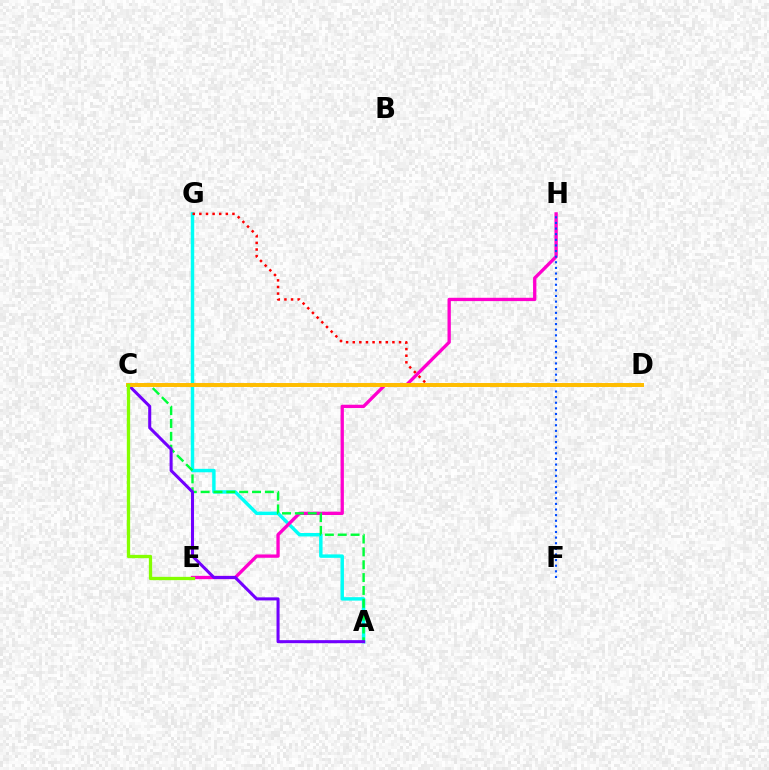{('A', 'G'): [{'color': '#00fff6', 'line_style': 'solid', 'thickness': 2.48}], ('E', 'H'): [{'color': '#ff00cf', 'line_style': 'solid', 'thickness': 2.39}], ('A', 'C'): [{'color': '#00ff39', 'line_style': 'dashed', 'thickness': 1.75}, {'color': '#7200ff', 'line_style': 'solid', 'thickness': 2.19}], ('D', 'G'): [{'color': '#ff0000', 'line_style': 'dotted', 'thickness': 1.8}], ('F', 'H'): [{'color': '#004bff', 'line_style': 'dotted', 'thickness': 1.53}], ('C', 'D'): [{'color': '#ffbd00', 'line_style': 'solid', 'thickness': 2.85}], ('C', 'E'): [{'color': '#84ff00', 'line_style': 'solid', 'thickness': 2.38}]}